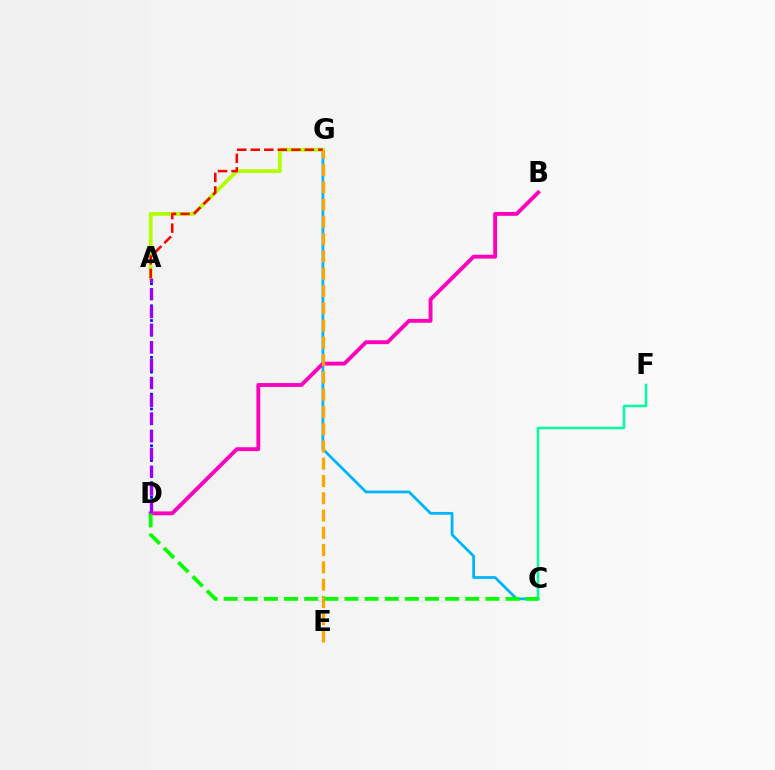{('C', 'G'): [{'color': '#00b5ff', 'line_style': 'solid', 'thickness': 1.99}], ('B', 'D'): [{'color': '#ff00bd', 'line_style': 'solid', 'thickness': 2.78}], ('A', 'G'): [{'color': '#b3ff00', 'line_style': 'solid', 'thickness': 2.71}, {'color': '#ff0000', 'line_style': 'dashed', 'thickness': 1.84}], ('C', 'F'): [{'color': '#00ff9d', 'line_style': 'solid', 'thickness': 1.79}], ('A', 'D'): [{'color': '#0010ff', 'line_style': 'dotted', 'thickness': 2.0}, {'color': '#9b00ff', 'line_style': 'dashed', 'thickness': 2.41}], ('E', 'G'): [{'color': '#ffa500', 'line_style': 'dashed', 'thickness': 2.35}], ('C', 'D'): [{'color': '#08ff00', 'line_style': 'dashed', 'thickness': 2.73}]}